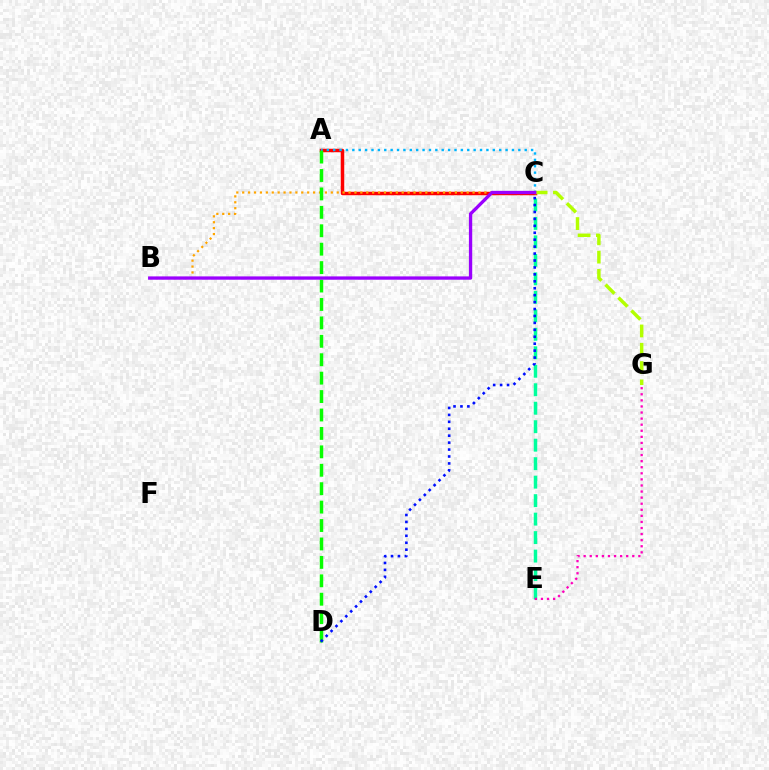{('C', 'E'): [{'color': '#00ff9d', 'line_style': 'dashed', 'thickness': 2.51}], ('A', 'C'): [{'color': '#ff0000', 'line_style': 'solid', 'thickness': 2.5}, {'color': '#00b5ff', 'line_style': 'dotted', 'thickness': 1.73}], ('B', 'C'): [{'color': '#ffa500', 'line_style': 'dotted', 'thickness': 1.6}, {'color': '#9b00ff', 'line_style': 'solid', 'thickness': 2.39}], ('E', 'G'): [{'color': '#ff00bd', 'line_style': 'dotted', 'thickness': 1.65}], ('C', 'G'): [{'color': '#b3ff00', 'line_style': 'dashed', 'thickness': 2.49}], ('A', 'D'): [{'color': '#08ff00', 'line_style': 'dashed', 'thickness': 2.5}], ('C', 'D'): [{'color': '#0010ff', 'line_style': 'dotted', 'thickness': 1.88}]}